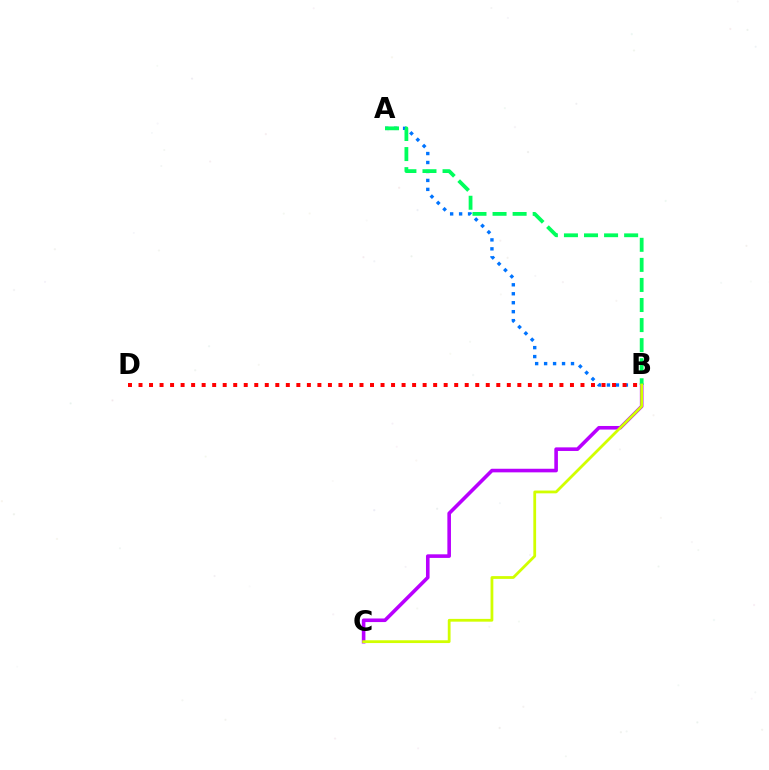{('A', 'B'): [{'color': '#0074ff', 'line_style': 'dotted', 'thickness': 2.43}, {'color': '#00ff5c', 'line_style': 'dashed', 'thickness': 2.73}], ('B', 'C'): [{'color': '#b900ff', 'line_style': 'solid', 'thickness': 2.59}, {'color': '#d1ff00', 'line_style': 'solid', 'thickness': 2.0}], ('B', 'D'): [{'color': '#ff0000', 'line_style': 'dotted', 'thickness': 2.86}]}